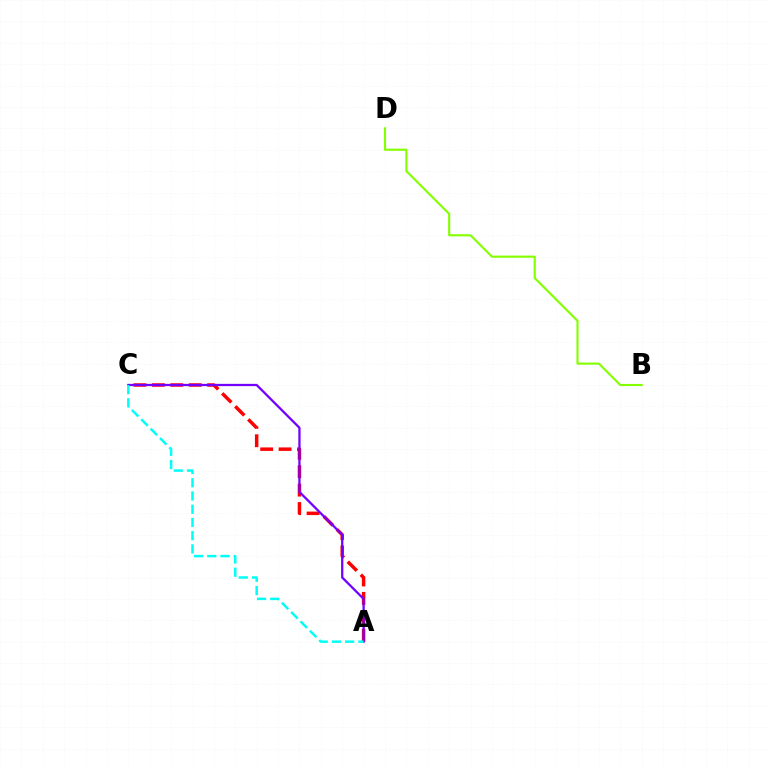{('A', 'C'): [{'color': '#ff0000', 'line_style': 'dashed', 'thickness': 2.5}, {'color': '#7200ff', 'line_style': 'solid', 'thickness': 1.64}, {'color': '#00fff6', 'line_style': 'dashed', 'thickness': 1.8}], ('B', 'D'): [{'color': '#84ff00', 'line_style': 'solid', 'thickness': 1.54}]}